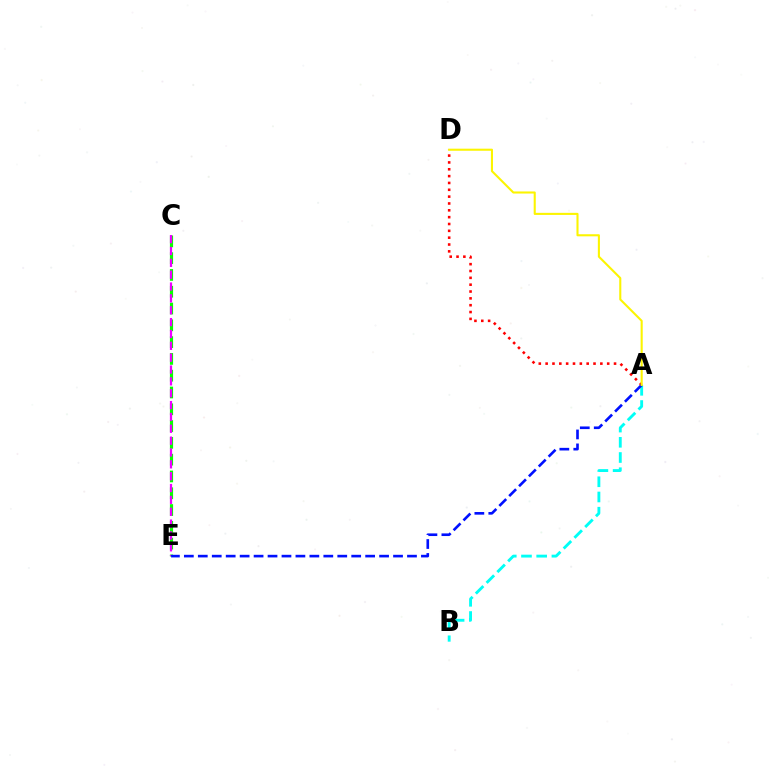{('C', 'E'): [{'color': '#08ff00', 'line_style': 'dashed', 'thickness': 2.28}, {'color': '#ee00ff', 'line_style': 'dashed', 'thickness': 1.61}], ('A', 'D'): [{'color': '#ff0000', 'line_style': 'dotted', 'thickness': 1.86}, {'color': '#fcf500', 'line_style': 'solid', 'thickness': 1.5}], ('A', 'B'): [{'color': '#00fff6', 'line_style': 'dashed', 'thickness': 2.07}], ('A', 'E'): [{'color': '#0010ff', 'line_style': 'dashed', 'thickness': 1.89}]}